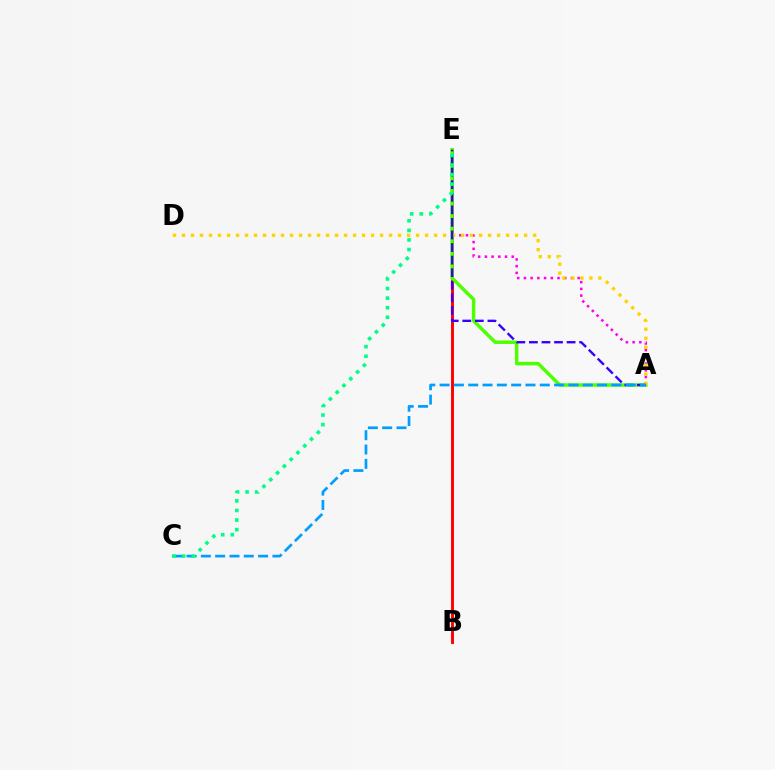{('A', 'E'): [{'color': '#ff00ed', 'line_style': 'dotted', 'thickness': 1.82}, {'color': '#4fff00', 'line_style': 'solid', 'thickness': 2.49}, {'color': '#3700ff', 'line_style': 'dashed', 'thickness': 1.71}], ('B', 'E'): [{'color': '#ff0000', 'line_style': 'solid', 'thickness': 2.1}], ('A', 'D'): [{'color': '#ffd500', 'line_style': 'dotted', 'thickness': 2.45}], ('A', 'C'): [{'color': '#009eff', 'line_style': 'dashed', 'thickness': 1.94}], ('C', 'E'): [{'color': '#00ff86', 'line_style': 'dotted', 'thickness': 2.6}]}